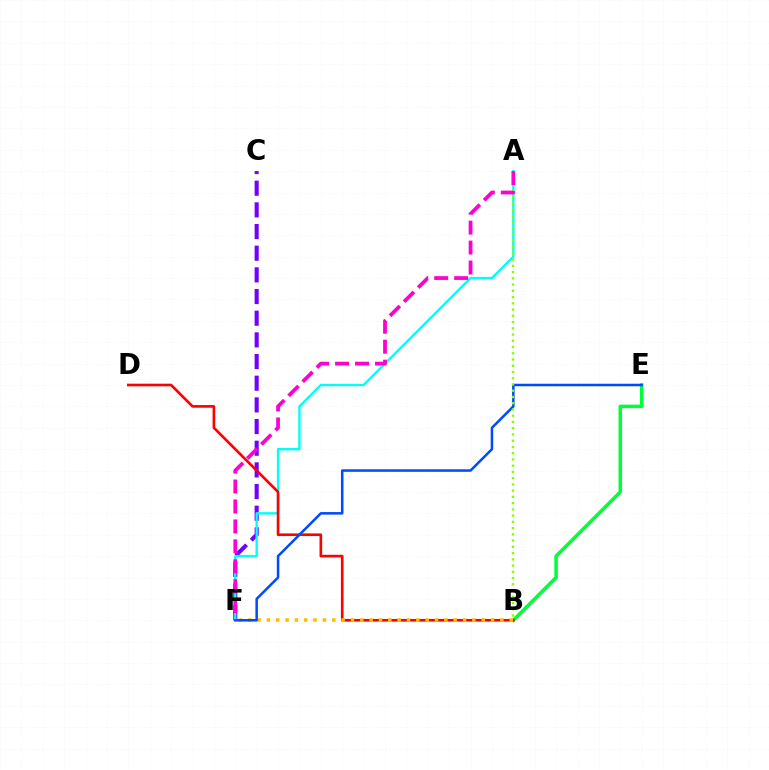{('C', 'F'): [{'color': '#7200ff', 'line_style': 'dashed', 'thickness': 2.94}], ('B', 'E'): [{'color': '#00ff39', 'line_style': 'solid', 'thickness': 2.54}], ('A', 'F'): [{'color': '#00fff6', 'line_style': 'solid', 'thickness': 1.72}, {'color': '#ff00cf', 'line_style': 'dashed', 'thickness': 2.71}], ('B', 'D'): [{'color': '#ff0000', 'line_style': 'solid', 'thickness': 1.9}], ('B', 'F'): [{'color': '#ffbd00', 'line_style': 'dotted', 'thickness': 2.54}], ('E', 'F'): [{'color': '#004bff', 'line_style': 'solid', 'thickness': 1.82}], ('A', 'B'): [{'color': '#84ff00', 'line_style': 'dotted', 'thickness': 1.7}]}